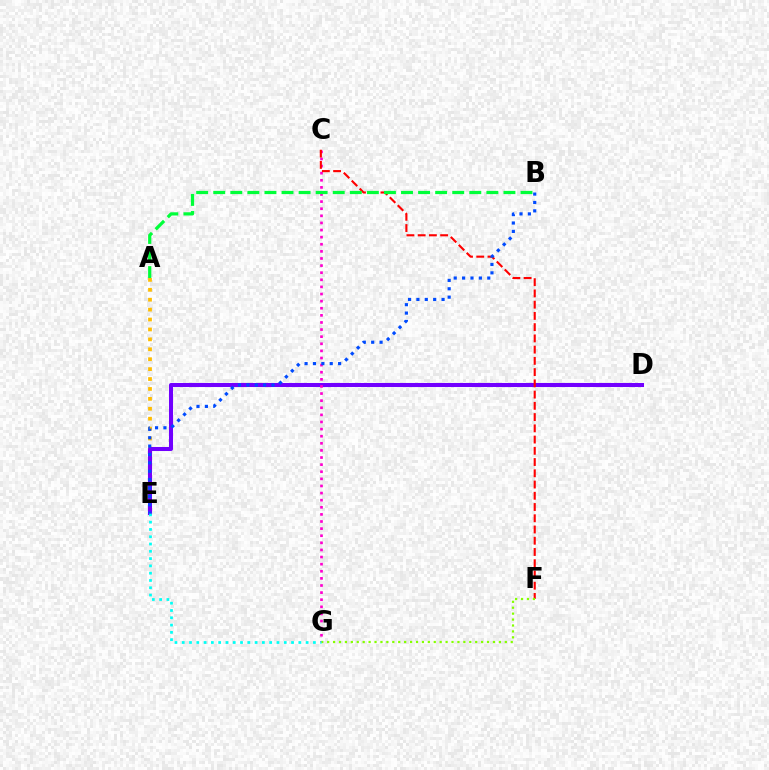{('A', 'E'): [{'color': '#ffbd00', 'line_style': 'dotted', 'thickness': 2.69}], ('D', 'E'): [{'color': '#7200ff', 'line_style': 'solid', 'thickness': 2.91}], ('C', 'G'): [{'color': '#ff00cf', 'line_style': 'dotted', 'thickness': 1.93}], ('C', 'F'): [{'color': '#ff0000', 'line_style': 'dashed', 'thickness': 1.53}], ('F', 'G'): [{'color': '#84ff00', 'line_style': 'dotted', 'thickness': 1.61}], ('E', 'G'): [{'color': '#00fff6', 'line_style': 'dotted', 'thickness': 1.98}], ('A', 'B'): [{'color': '#00ff39', 'line_style': 'dashed', 'thickness': 2.32}], ('B', 'E'): [{'color': '#004bff', 'line_style': 'dotted', 'thickness': 2.28}]}